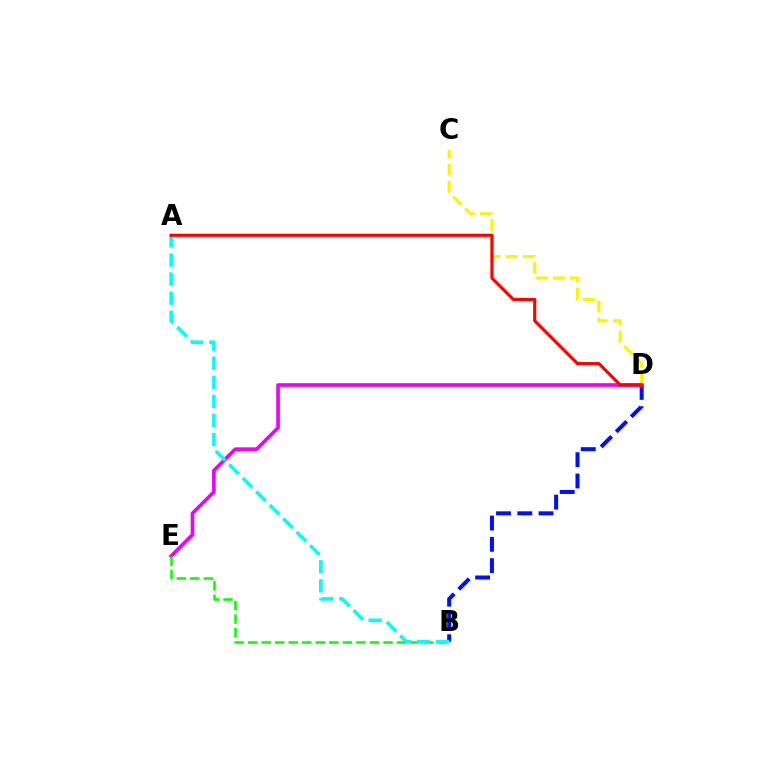{('B', 'D'): [{'color': '#0010ff', 'line_style': 'dashed', 'thickness': 2.89}], ('C', 'D'): [{'color': '#fcf500', 'line_style': 'dashed', 'thickness': 2.33}], ('D', 'E'): [{'color': '#ee00ff', 'line_style': 'solid', 'thickness': 2.64}], ('B', 'E'): [{'color': '#08ff00', 'line_style': 'dashed', 'thickness': 1.84}], ('A', 'B'): [{'color': '#00fff6', 'line_style': 'dashed', 'thickness': 2.59}], ('A', 'D'): [{'color': '#ff0000', 'line_style': 'solid', 'thickness': 2.26}]}